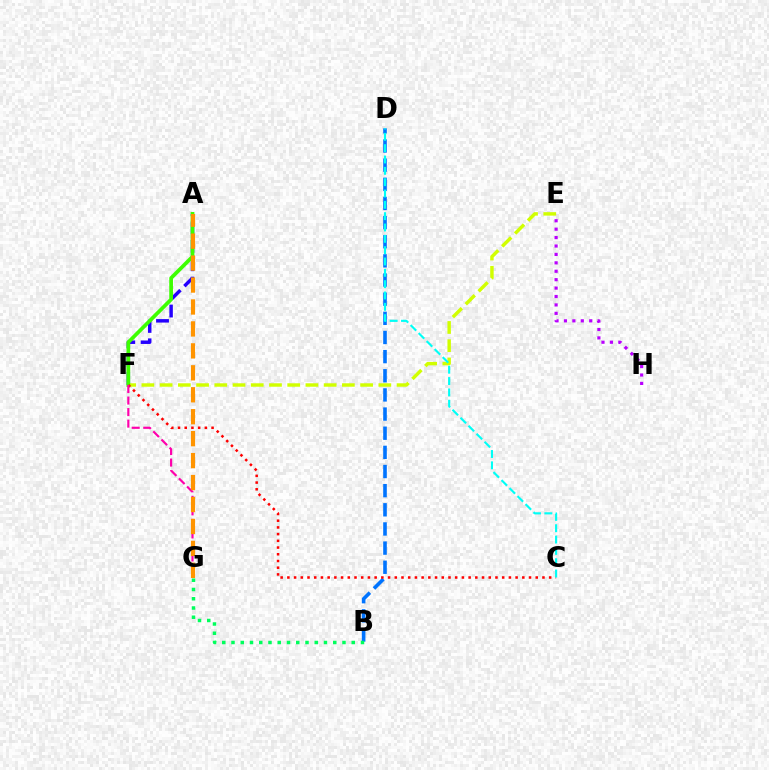{('A', 'F'): [{'color': '#2500ff', 'line_style': 'dashed', 'thickness': 2.5}, {'color': '#3dff00', 'line_style': 'solid', 'thickness': 2.68}], ('E', 'F'): [{'color': '#d1ff00', 'line_style': 'dashed', 'thickness': 2.48}], ('B', 'D'): [{'color': '#0074ff', 'line_style': 'dashed', 'thickness': 2.6}], ('B', 'G'): [{'color': '#00ff5c', 'line_style': 'dotted', 'thickness': 2.51}], ('C', 'F'): [{'color': '#ff0000', 'line_style': 'dotted', 'thickness': 1.82}], ('F', 'G'): [{'color': '#ff00ac', 'line_style': 'dashed', 'thickness': 1.57}], ('A', 'G'): [{'color': '#ff9400', 'line_style': 'dashed', 'thickness': 2.98}], ('E', 'H'): [{'color': '#b900ff', 'line_style': 'dotted', 'thickness': 2.29}], ('C', 'D'): [{'color': '#00fff6', 'line_style': 'dashed', 'thickness': 1.54}]}